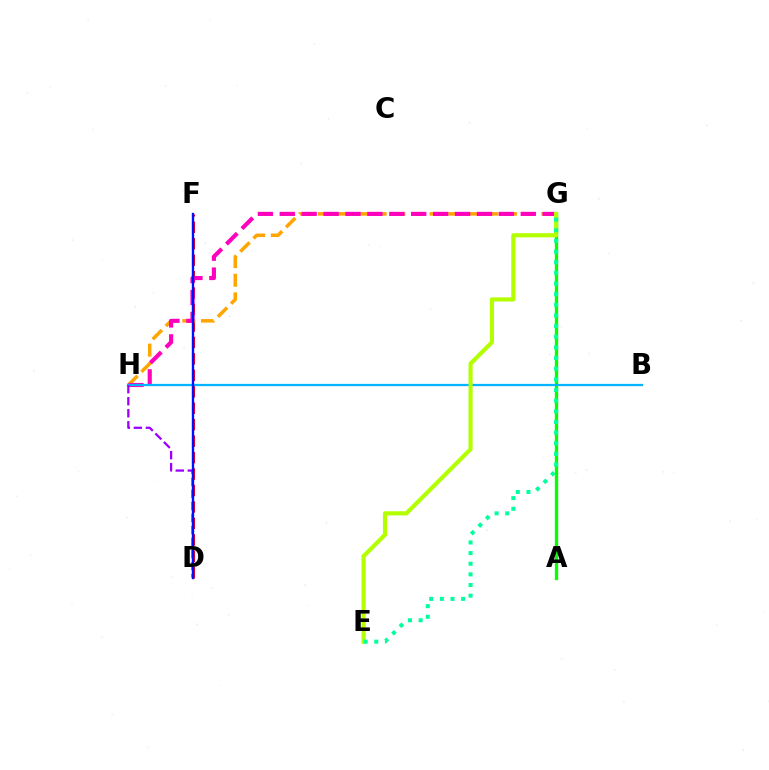{('D', 'F'): [{'color': '#ff0000', 'line_style': 'dashed', 'thickness': 2.23}, {'color': '#0010ff', 'line_style': 'solid', 'thickness': 1.7}], ('G', 'H'): [{'color': '#ffa500', 'line_style': 'dashed', 'thickness': 2.53}, {'color': '#ff00bd', 'line_style': 'dashed', 'thickness': 2.98}], ('A', 'G'): [{'color': '#08ff00', 'line_style': 'solid', 'thickness': 2.4}], ('B', 'H'): [{'color': '#00b5ff', 'line_style': 'solid', 'thickness': 1.63}], ('E', 'G'): [{'color': '#b3ff00', 'line_style': 'solid', 'thickness': 2.98}, {'color': '#00ff9d', 'line_style': 'dotted', 'thickness': 2.89}], ('D', 'H'): [{'color': '#9b00ff', 'line_style': 'dashed', 'thickness': 1.63}]}